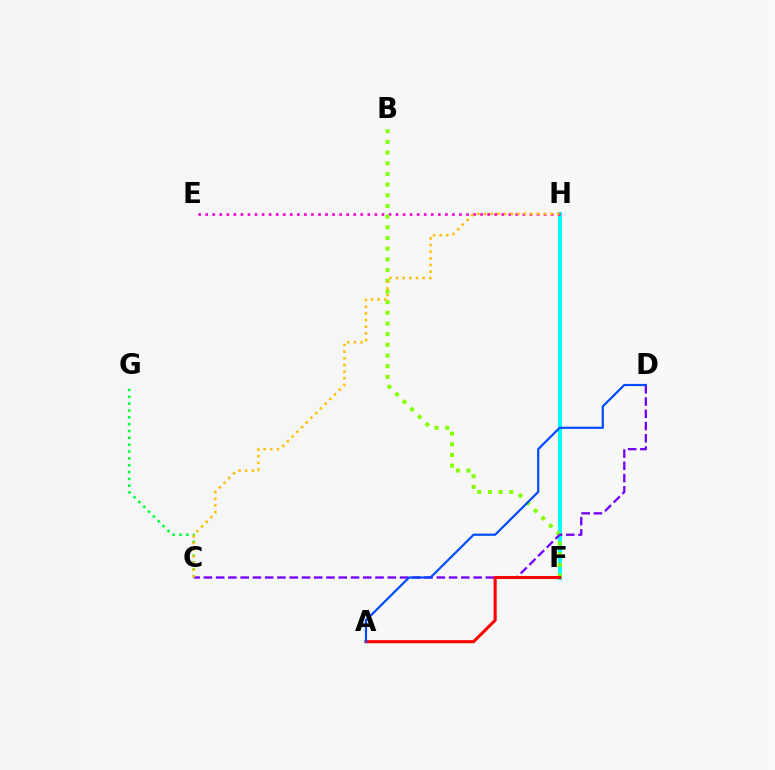{('F', 'H'): [{'color': '#00fff6', 'line_style': 'solid', 'thickness': 2.86}], ('C', 'G'): [{'color': '#00ff39', 'line_style': 'dotted', 'thickness': 1.86}], ('E', 'H'): [{'color': '#ff00cf', 'line_style': 'dotted', 'thickness': 1.92}], ('B', 'F'): [{'color': '#84ff00', 'line_style': 'dotted', 'thickness': 2.9}], ('C', 'D'): [{'color': '#7200ff', 'line_style': 'dashed', 'thickness': 1.67}], ('A', 'F'): [{'color': '#ff0000', 'line_style': 'solid', 'thickness': 2.21}], ('A', 'D'): [{'color': '#004bff', 'line_style': 'solid', 'thickness': 1.58}], ('C', 'H'): [{'color': '#ffbd00', 'line_style': 'dotted', 'thickness': 1.81}]}